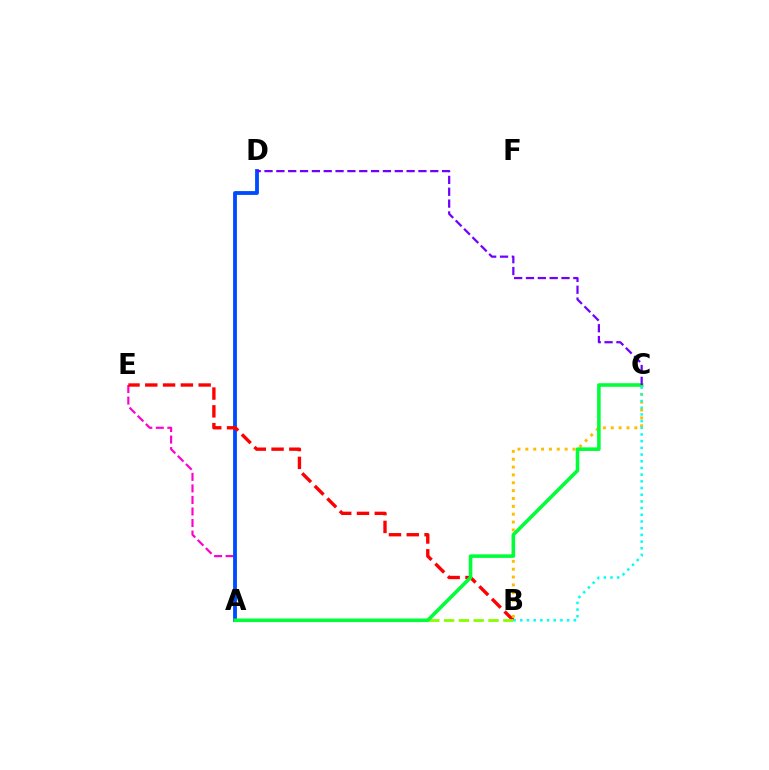{('A', 'E'): [{'color': '#ff00cf', 'line_style': 'dashed', 'thickness': 1.57}], ('A', 'D'): [{'color': '#004bff', 'line_style': 'solid', 'thickness': 2.74}], ('B', 'E'): [{'color': '#ff0000', 'line_style': 'dashed', 'thickness': 2.42}], ('A', 'B'): [{'color': '#84ff00', 'line_style': 'dashed', 'thickness': 2.01}], ('B', 'C'): [{'color': '#ffbd00', 'line_style': 'dotted', 'thickness': 2.13}, {'color': '#00fff6', 'line_style': 'dotted', 'thickness': 1.82}], ('A', 'C'): [{'color': '#00ff39', 'line_style': 'solid', 'thickness': 2.58}], ('C', 'D'): [{'color': '#7200ff', 'line_style': 'dashed', 'thickness': 1.61}]}